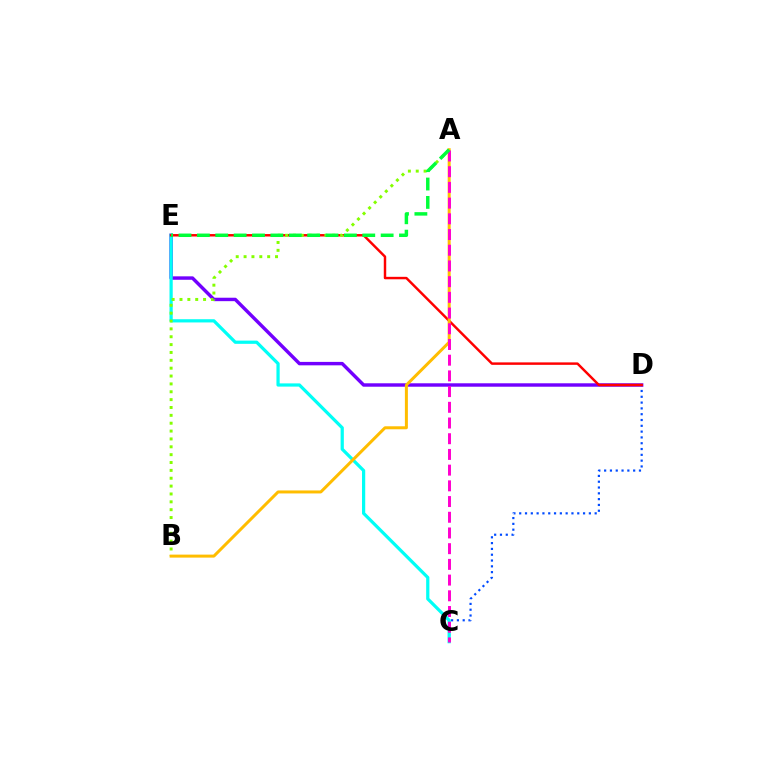{('C', 'D'): [{'color': '#004bff', 'line_style': 'dotted', 'thickness': 1.58}], ('D', 'E'): [{'color': '#7200ff', 'line_style': 'solid', 'thickness': 2.47}, {'color': '#ff0000', 'line_style': 'solid', 'thickness': 1.77}], ('C', 'E'): [{'color': '#00fff6', 'line_style': 'solid', 'thickness': 2.32}], ('A', 'B'): [{'color': '#84ff00', 'line_style': 'dotted', 'thickness': 2.14}, {'color': '#ffbd00', 'line_style': 'solid', 'thickness': 2.16}], ('A', 'C'): [{'color': '#ff00cf', 'line_style': 'dashed', 'thickness': 2.13}], ('A', 'E'): [{'color': '#00ff39', 'line_style': 'dashed', 'thickness': 2.5}]}